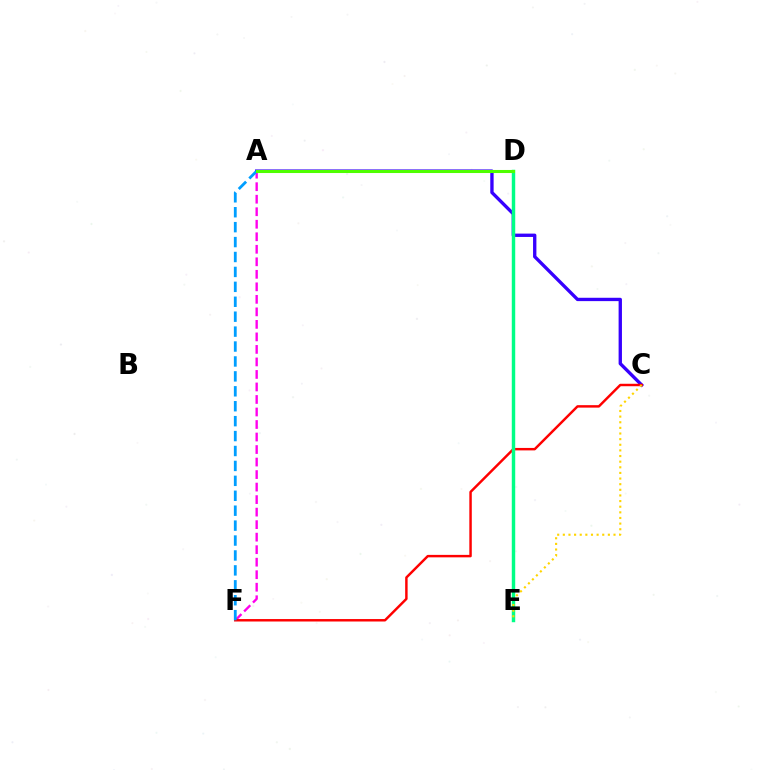{('A', 'C'): [{'color': '#3700ff', 'line_style': 'solid', 'thickness': 2.41}], ('A', 'F'): [{'color': '#ff00ed', 'line_style': 'dashed', 'thickness': 1.7}, {'color': '#009eff', 'line_style': 'dashed', 'thickness': 2.03}], ('C', 'F'): [{'color': '#ff0000', 'line_style': 'solid', 'thickness': 1.77}], ('D', 'E'): [{'color': '#00ff86', 'line_style': 'solid', 'thickness': 2.48}], ('C', 'E'): [{'color': '#ffd500', 'line_style': 'dotted', 'thickness': 1.53}], ('A', 'D'): [{'color': '#4fff00', 'line_style': 'solid', 'thickness': 2.2}]}